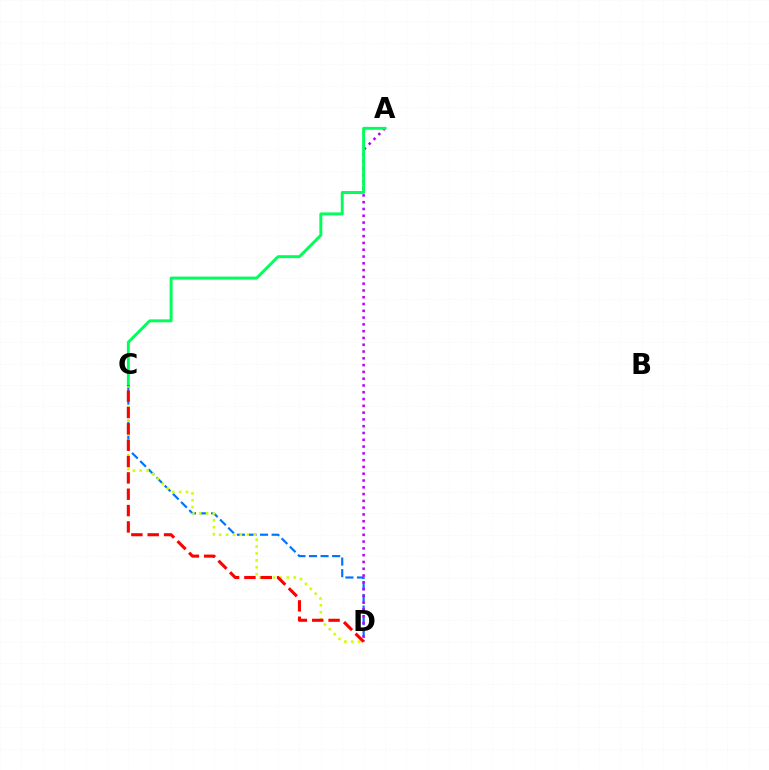{('C', 'D'): [{'color': '#0074ff', 'line_style': 'dashed', 'thickness': 1.57}, {'color': '#d1ff00', 'line_style': 'dotted', 'thickness': 1.88}, {'color': '#ff0000', 'line_style': 'dashed', 'thickness': 2.22}], ('A', 'D'): [{'color': '#b900ff', 'line_style': 'dotted', 'thickness': 1.84}], ('A', 'C'): [{'color': '#00ff5c', 'line_style': 'solid', 'thickness': 2.12}]}